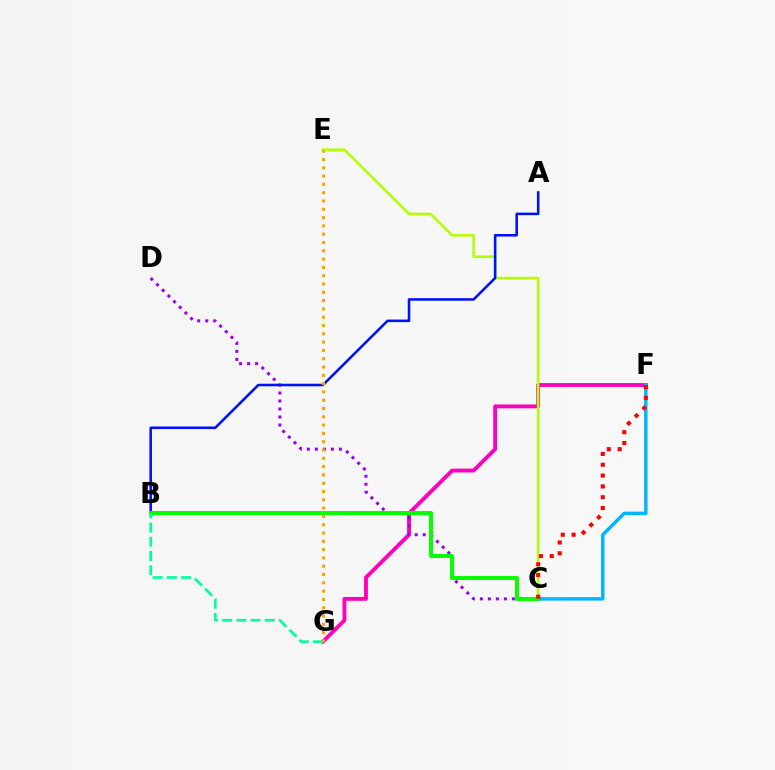{('F', 'G'): [{'color': '#ff00bd', 'line_style': 'solid', 'thickness': 2.78}], ('C', 'D'): [{'color': '#9b00ff', 'line_style': 'dotted', 'thickness': 2.18}], ('C', 'E'): [{'color': '#b3ff00', 'line_style': 'solid', 'thickness': 1.85}], ('A', 'B'): [{'color': '#0010ff', 'line_style': 'solid', 'thickness': 1.84}], ('C', 'F'): [{'color': '#00b5ff', 'line_style': 'solid', 'thickness': 2.46}, {'color': '#ff0000', 'line_style': 'dotted', 'thickness': 2.94}], ('B', 'C'): [{'color': '#08ff00', 'line_style': 'solid', 'thickness': 2.88}], ('B', 'G'): [{'color': '#00ff9d', 'line_style': 'dashed', 'thickness': 1.93}], ('E', 'G'): [{'color': '#ffa500', 'line_style': 'dotted', 'thickness': 2.26}]}